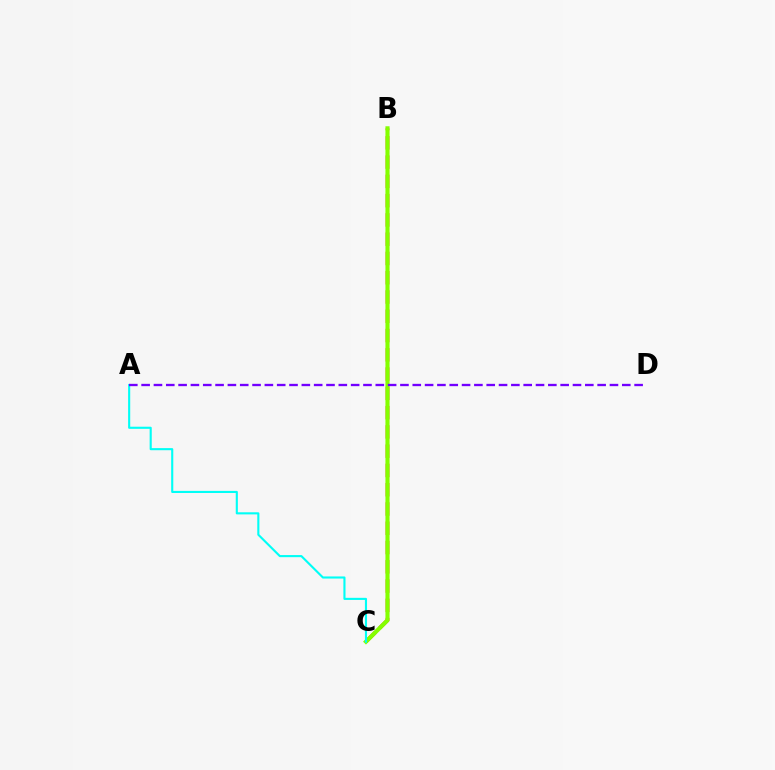{('B', 'C'): [{'color': '#ff0000', 'line_style': 'dashed', 'thickness': 2.62}, {'color': '#84ff00', 'line_style': 'solid', 'thickness': 2.97}], ('A', 'C'): [{'color': '#00fff6', 'line_style': 'solid', 'thickness': 1.52}], ('A', 'D'): [{'color': '#7200ff', 'line_style': 'dashed', 'thickness': 1.67}]}